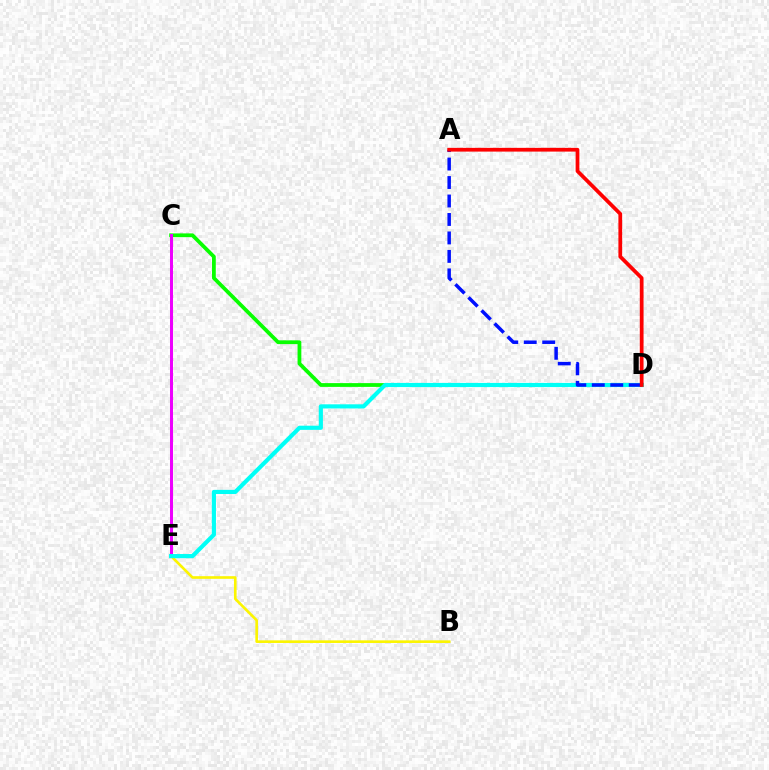{('C', 'D'): [{'color': '#08ff00', 'line_style': 'solid', 'thickness': 2.72}], ('B', 'E'): [{'color': '#fcf500', 'line_style': 'solid', 'thickness': 1.9}], ('C', 'E'): [{'color': '#ee00ff', 'line_style': 'solid', 'thickness': 2.17}], ('D', 'E'): [{'color': '#00fff6', 'line_style': 'solid', 'thickness': 2.99}], ('A', 'D'): [{'color': '#0010ff', 'line_style': 'dashed', 'thickness': 2.51}, {'color': '#ff0000', 'line_style': 'solid', 'thickness': 2.7}]}